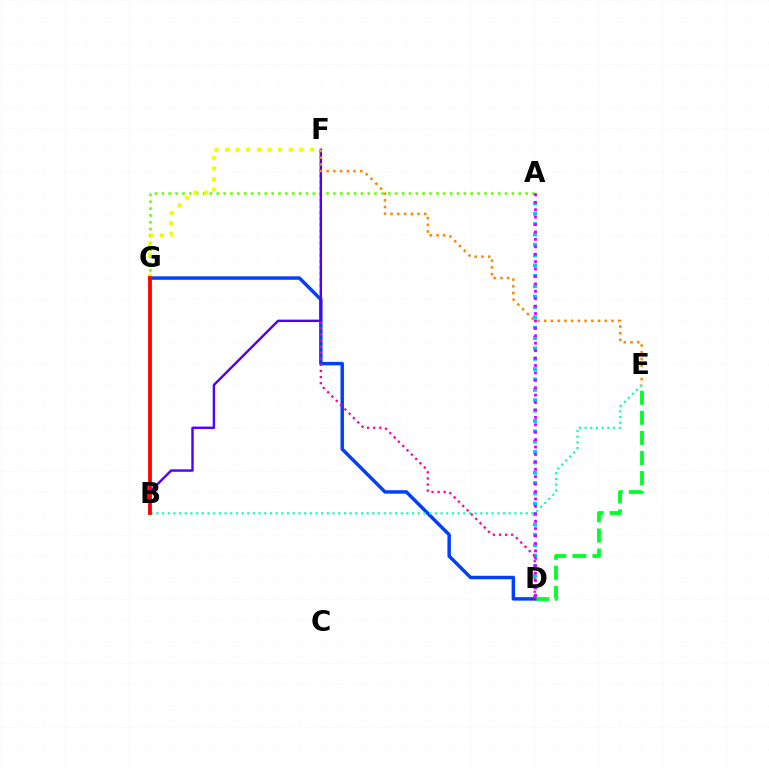{('A', 'D'): [{'color': '#00c7ff', 'line_style': 'dotted', 'thickness': 2.81}, {'color': '#d600ff', 'line_style': 'dotted', 'thickness': 2.01}], ('A', 'G'): [{'color': '#66ff00', 'line_style': 'dotted', 'thickness': 1.86}], ('D', 'E'): [{'color': '#00ff27', 'line_style': 'dashed', 'thickness': 2.73}], ('D', 'G'): [{'color': '#003fff', 'line_style': 'solid', 'thickness': 2.48}], ('D', 'F'): [{'color': '#ff00a0', 'line_style': 'dotted', 'thickness': 1.65}], ('B', 'F'): [{'color': '#4f00ff', 'line_style': 'solid', 'thickness': 1.74}], ('B', 'E'): [{'color': '#00ffaf', 'line_style': 'dotted', 'thickness': 1.54}], ('E', 'F'): [{'color': '#ff8800', 'line_style': 'dotted', 'thickness': 1.83}], ('F', 'G'): [{'color': '#eeff00', 'line_style': 'dotted', 'thickness': 2.88}], ('B', 'G'): [{'color': '#ff0000', 'line_style': 'solid', 'thickness': 2.72}]}